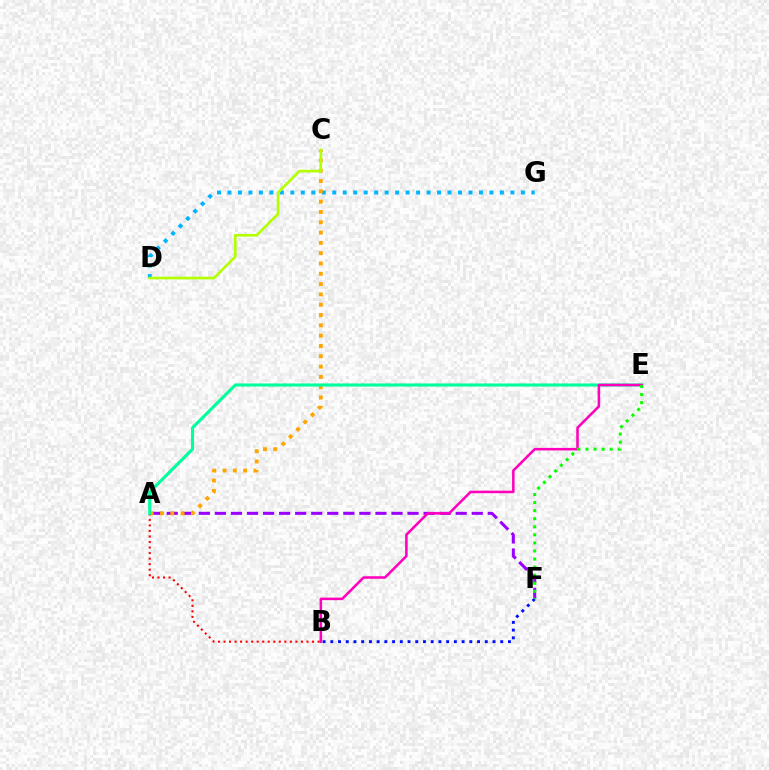{('A', 'F'): [{'color': '#9b00ff', 'line_style': 'dashed', 'thickness': 2.18}], ('D', 'G'): [{'color': '#00b5ff', 'line_style': 'dotted', 'thickness': 2.85}], ('A', 'C'): [{'color': '#ffa500', 'line_style': 'dotted', 'thickness': 2.8}], ('A', 'B'): [{'color': '#ff0000', 'line_style': 'dotted', 'thickness': 1.5}], ('B', 'F'): [{'color': '#0010ff', 'line_style': 'dotted', 'thickness': 2.1}], ('A', 'E'): [{'color': '#00ff9d', 'line_style': 'solid', 'thickness': 2.24}], ('B', 'E'): [{'color': '#ff00bd', 'line_style': 'solid', 'thickness': 1.83}], ('C', 'D'): [{'color': '#b3ff00', 'line_style': 'solid', 'thickness': 1.9}], ('E', 'F'): [{'color': '#08ff00', 'line_style': 'dotted', 'thickness': 2.19}]}